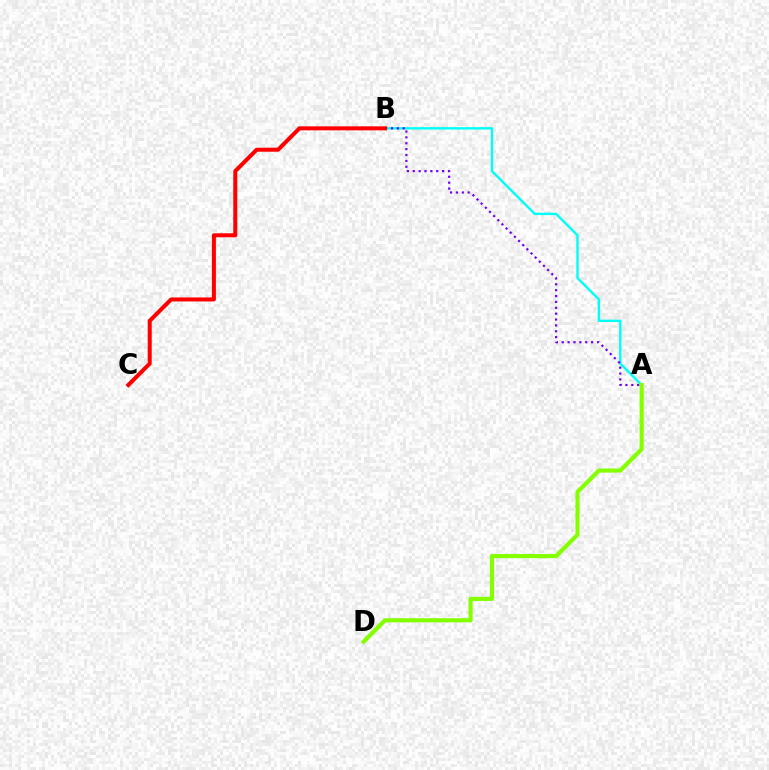{('A', 'B'): [{'color': '#00fff6', 'line_style': 'solid', 'thickness': 1.72}, {'color': '#7200ff', 'line_style': 'dotted', 'thickness': 1.59}], ('B', 'C'): [{'color': '#ff0000', 'line_style': 'solid', 'thickness': 2.89}], ('A', 'D'): [{'color': '#84ff00', 'line_style': 'solid', 'thickness': 2.97}]}